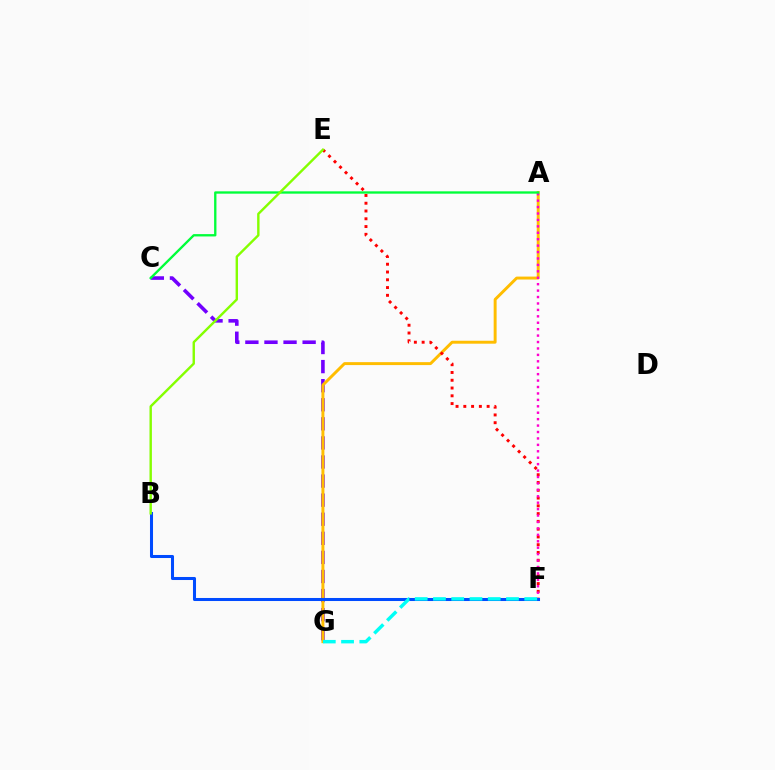{('C', 'G'): [{'color': '#7200ff', 'line_style': 'dashed', 'thickness': 2.59}], ('A', 'G'): [{'color': '#ffbd00', 'line_style': 'solid', 'thickness': 2.12}], ('E', 'F'): [{'color': '#ff0000', 'line_style': 'dotted', 'thickness': 2.11}], ('A', 'F'): [{'color': '#ff00cf', 'line_style': 'dotted', 'thickness': 1.75}], ('A', 'C'): [{'color': '#00ff39', 'line_style': 'solid', 'thickness': 1.68}], ('B', 'F'): [{'color': '#004bff', 'line_style': 'solid', 'thickness': 2.19}], ('B', 'E'): [{'color': '#84ff00', 'line_style': 'solid', 'thickness': 1.73}], ('F', 'G'): [{'color': '#00fff6', 'line_style': 'dashed', 'thickness': 2.48}]}